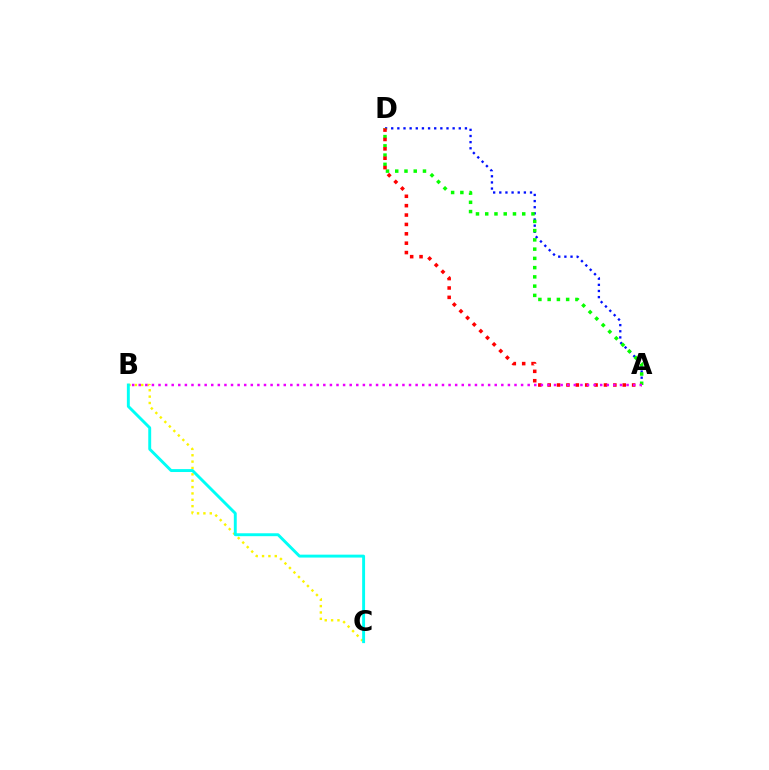{('A', 'D'): [{'color': '#0010ff', 'line_style': 'dotted', 'thickness': 1.67}, {'color': '#08ff00', 'line_style': 'dotted', 'thickness': 2.51}, {'color': '#ff0000', 'line_style': 'dotted', 'thickness': 2.55}], ('B', 'C'): [{'color': '#fcf500', 'line_style': 'dotted', 'thickness': 1.73}, {'color': '#00fff6', 'line_style': 'solid', 'thickness': 2.1}], ('A', 'B'): [{'color': '#ee00ff', 'line_style': 'dotted', 'thickness': 1.79}]}